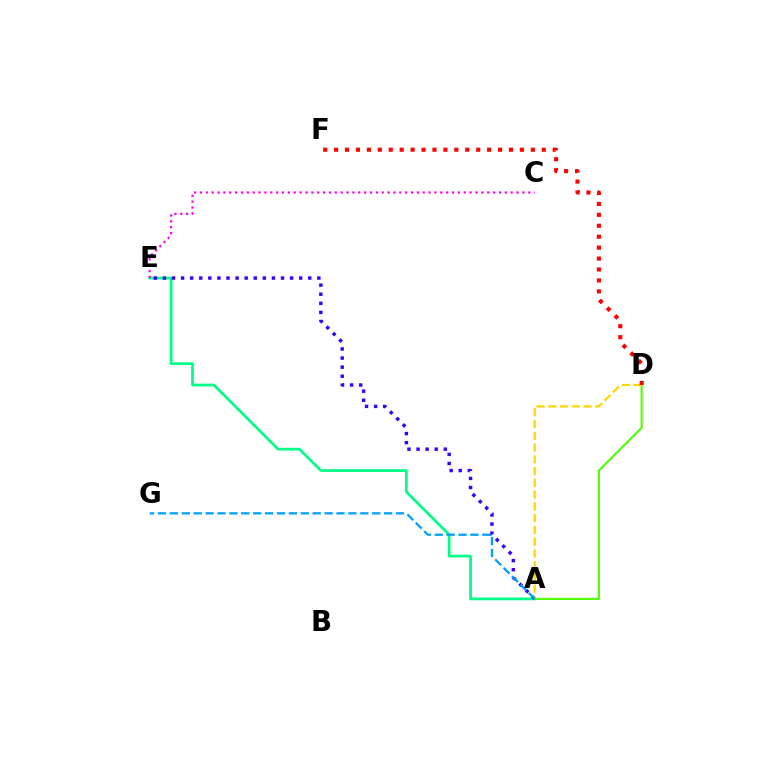{('A', 'D'): [{'color': '#4fff00', 'line_style': 'solid', 'thickness': 1.51}, {'color': '#ffd500', 'line_style': 'dashed', 'thickness': 1.6}], ('A', 'E'): [{'color': '#00ff86', 'line_style': 'solid', 'thickness': 1.96}, {'color': '#3700ff', 'line_style': 'dotted', 'thickness': 2.47}], ('A', 'G'): [{'color': '#009eff', 'line_style': 'dashed', 'thickness': 1.62}], ('C', 'E'): [{'color': '#ff00ed', 'line_style': 'dotted', 'thickness': 1.59}], ('D', 'F'): [{'color': '#ff0000', 'line_style': 'dotted', 'thickness': 2.97}]}